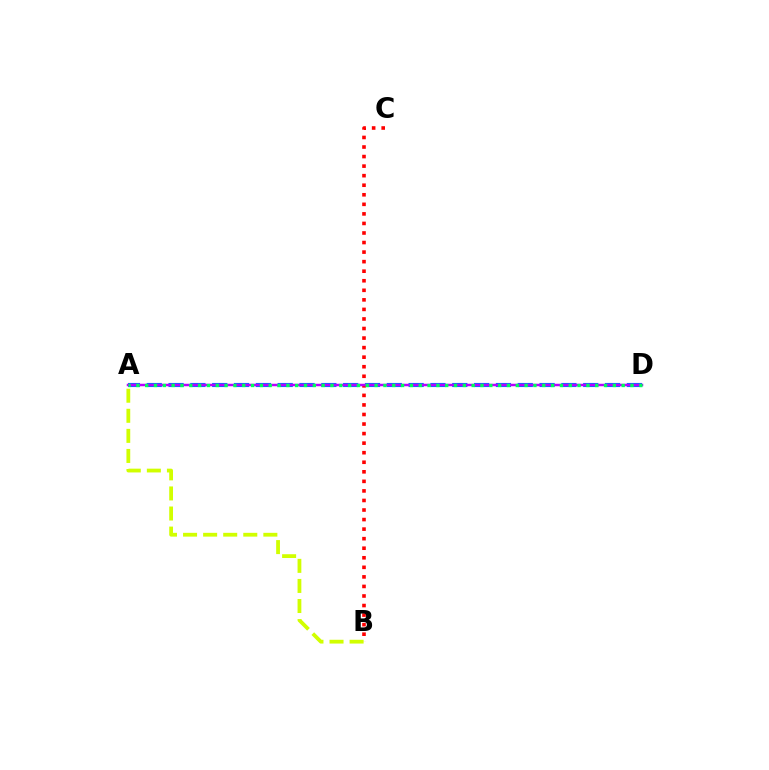{('A', 'D'): [{'color': '#0074ff', 'line_style': 'dashed', 'thickness': 2.96}, {'color': '#b900ff', 'line_style': 'solid', 'thickness': 1.79}, {'color': '#00ff5c', 'line_style': 'dotted', 'thickness': 2.4}], ('B', 'C'): [{'color': '#ff0000', 'line_style': 'dotted', 'thickness': 2.6}], ('A', 'B'): [{'color': '#d1ff00', 'line_style': 'dashed', 'thickness': 2.73}]}